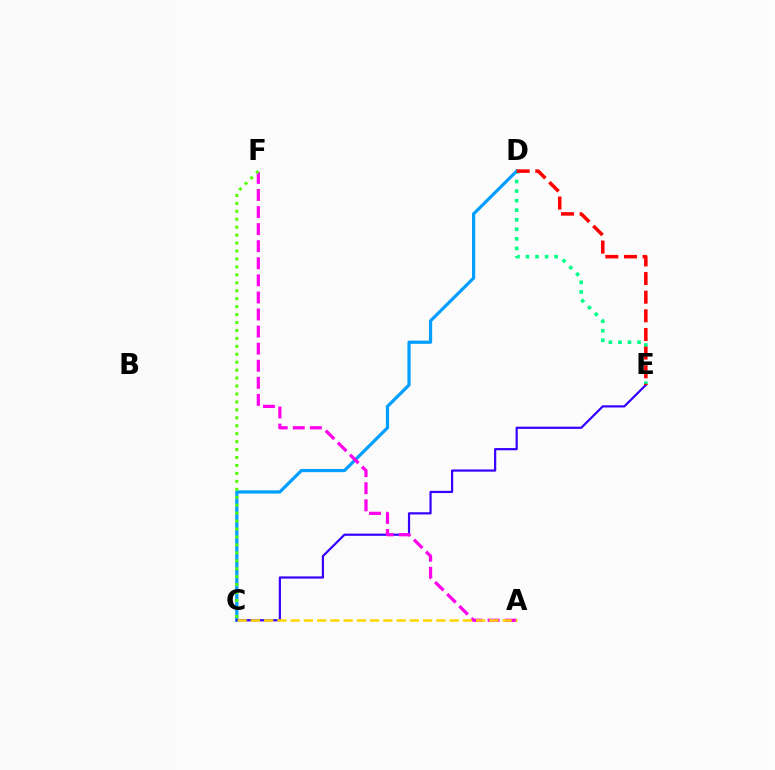{('D', 'E'): [{'color': '#00ff86', 'line_style': 'dotted', 'thickness': 2.6}, {'color': '#ff0000', 'line_style': 'dashed', 'thickness': 2.53}], ('C', 'D'): [{'color': '#009eff', 'line_style': 'solid', 'thickness': 2.31}], ('C', 'E'): [{'color': '#3700ff', 'line_style': 'solid', 'thickness': 1.59}], ('A', 'F'): [{'color': '#ff00ed', 'line_style': 'dashed', 'thickness': 2.32}], ('C', 'F'): [{'color': '#4fff00', 'line_style': 'dotted', 'thickness': 2.16}], ('A', 'C'): [{'color': '#ffd500', 'line_style': 'dashed', 'thickness': 1.8}]}